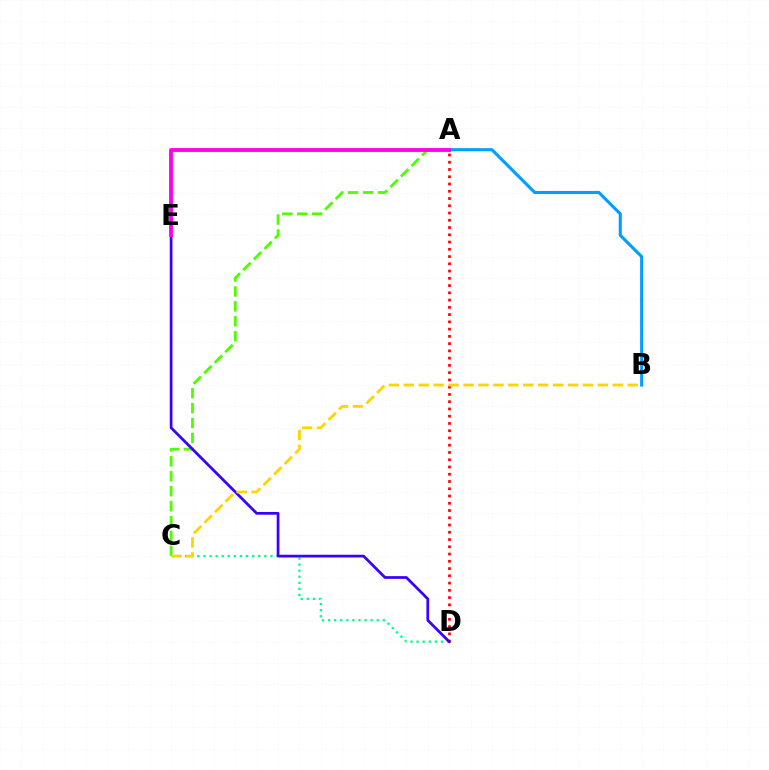{('A', 'D'): [{'color': '#ff0000', 'line_style': 'dotted', 'thickness': 1.97}], ('A', 'B'): [{'color': '#009eff', 'line_style': 'solid', 'thickness': 2.23}], ('A', 'C'): [{'color': '#4fff00', 'line_style': 'dashed', 'thickness': 2.03}], ('C', 'D'): [{'color': '#00ff86', 'line_style': 'dotted', 'thickness': 1.65}], ('D', 'E'): [{'color': '#3700ff', 'line_style': 'solid', 'thickness': 1.96}], ('A', 'E'): [{'color': '#ff00ed', 'line_style': 'solid', 'thickness': 2.77}], ('B', 'C'): [{'color': '#ffd500', 'line_style': 'dashed', 'thickness': 2.03}]}